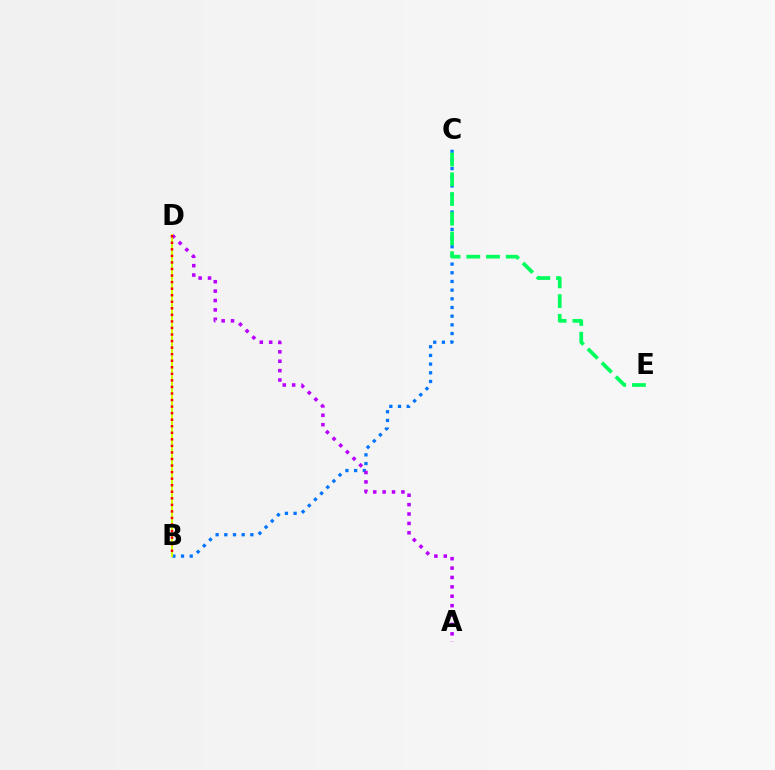{('B', 'C'): [{'color': '#0074ff', 'line_style': 'dotted', 'thickness': 2.36}], ('A', 'D'): [{'color': '#b900ff', 'line_style': 'dotted', 'thickness': 2.55}], ('B', 'D'): [{'color': '#d1ff00', 'line_style': 'solid', 'thickness': 1.51}, {'color': '#ff0000', 'line_style': 'dotted', 'thickness': 1.78}], ('C', 'E'): [{'color': '#00ff5c', 'line_style': 'dashed', 'thickness': 2.68}]}